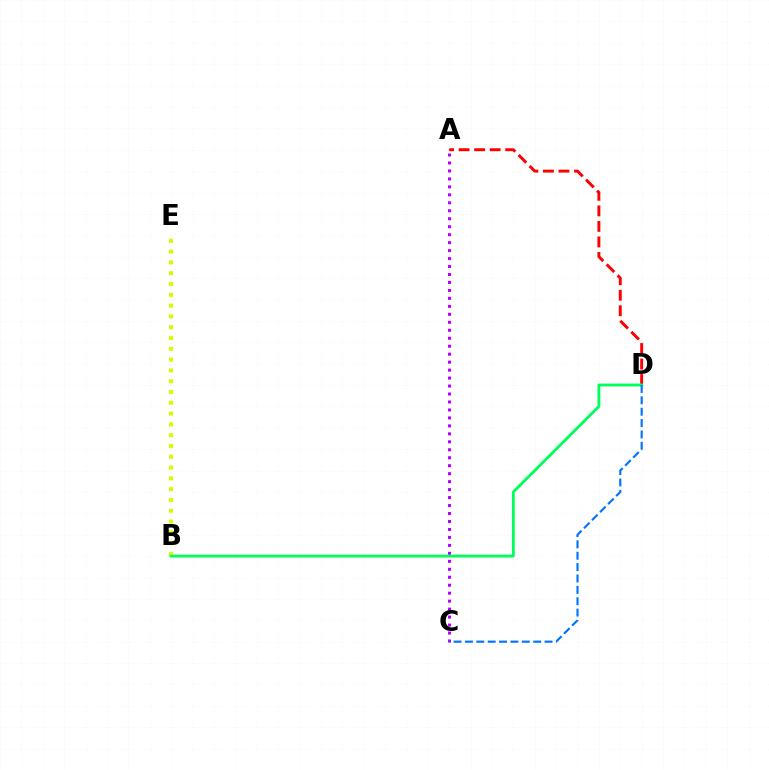{('B', 'E'): [{'color': '#d1ff00', 'line_style': 'dotted', 'thickness': 2.93}], ('A', 'D'): [{'color': '#ff0000', 'line_style': 'dashed', 'thickness': 2.11}], ('A', 'C'): [{'color': '#b900ff', 'line_style': 'dotted', 'thickness': 2.16}], ('B', 'D'): [{'color': '#00ff5c', 'line_style': 'solid', 'thickness': 2.06}], ('C', 'D'): [{'color': '#0074ff', 'line_style': 'dashed', 'thickness': 1.55}]}